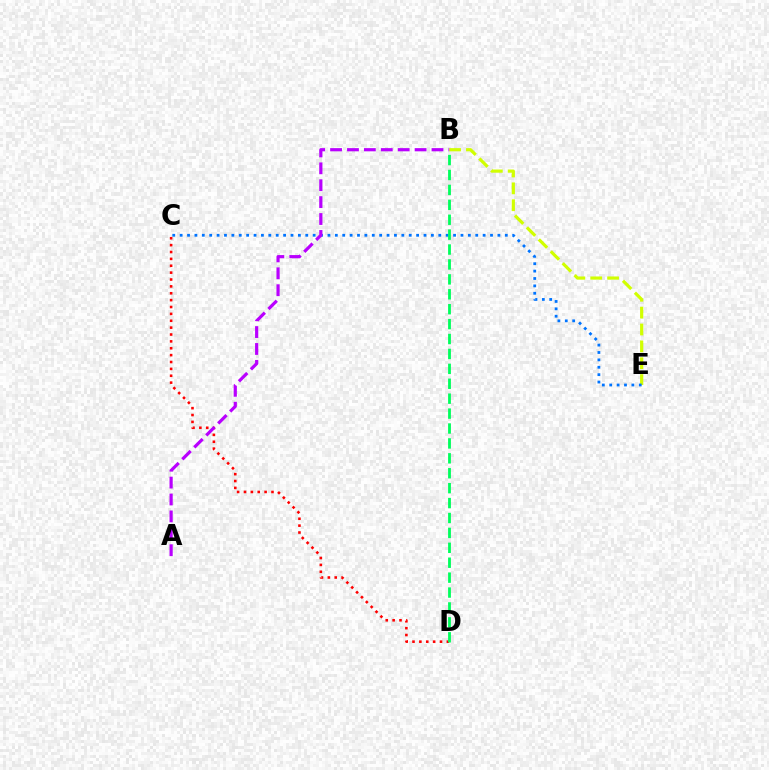{('B', 'E'): [{'color': '#d1ff00', 'line_style': 'dashed', 'thickness': 2.29}], ('C', 'E'): [{'color': '#0074ff', 'line_style': 'dotted', 'thickness': 2.01}], ('C', 'D'): [{'color': '#ff0000', 'line_style': 'dotted', 'thickness': 1.87}], ('A', 'B'): [{'color': '#b900ff', 'line_style': 'dashed', 'thickness': 2.3}], ('B', 'D'): [{'color': '#00ff5c', 'line_style': 'dashed', 'thickness': 2.03}]}